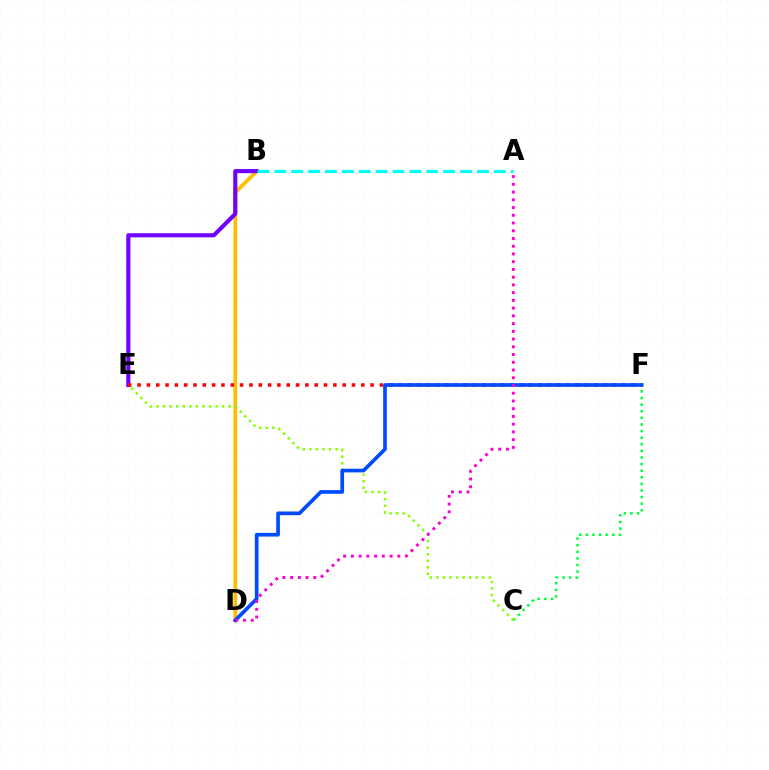{('B', 'D'): [{'color': '#ffbd00', 'line_style': 'solid', 'thickness': 2.69}], ('B', 'E'): [{'color': '#7200ff', 'line_style': 'solid', 'thickness': 2.96}], ('C', 'F'): [{'color': '#00ff39', 'line_style': 'dotted', 'thickness': 1.79}], ('E', 'F'): [{'color': '#ff0000', 'line_style': 'dotted', 'thickness': 2.53}], ('C', 'E'): [{'color': '#84ff00', 'line_style': 'dotted', 'thickness': 1.78}], ('D', 'F'): [{'color': '#004bff', 'line_style': 'solid', 'thickness': 2.66}], ('A', 'D'): [{'color': '#ff00cf', 'line_style': 'dotted', 'thickness': 2.1}], ('A', 'B'): [{'color': '#00fff6', 'line_style': 'dashed', 'thickness': 2.29}]}